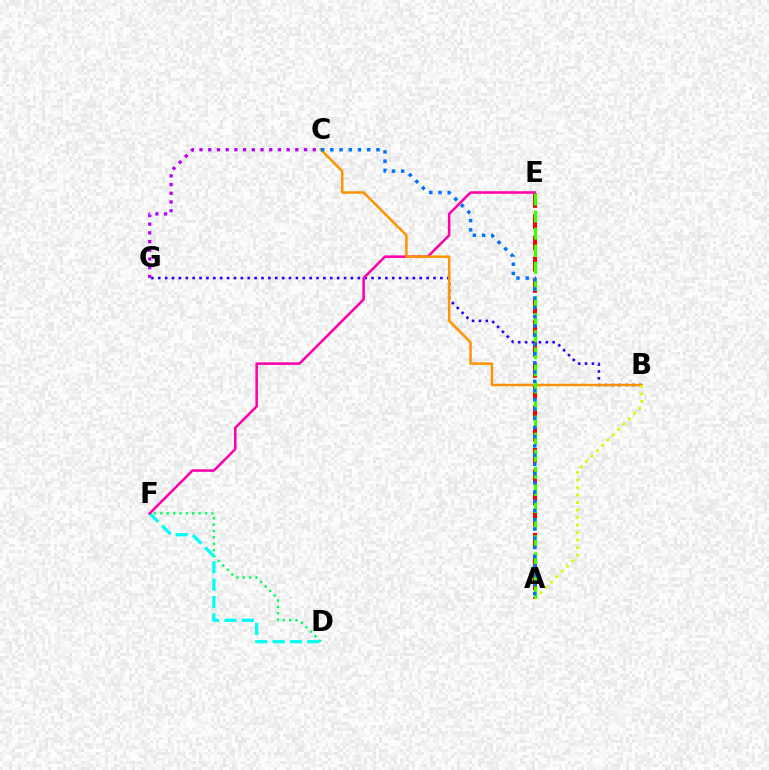{('D', 'F'): [{'color': '#00ff5c', 'line_style': 'dotted', 'thickness': 1.74}, {'color': '#00fff6', 'line_style': 'dashed', 'thickness': 2.36}], ('A', 'E'): [{'color': '#ff0000', 'line_style': 'dashed', 'thickness': 2.89}, {'color': '#3dff00', 'line_style': 'dashed', 'thickness': 2.32}], ('B', 'G'): [{'color': '#2500ff', 'line_style': 'dotted', 'thickness': 1.87}], ('E', 'F'): [{'color': '#ff00ac', 'line_style': 'solid', 'thickness': 1.83}], ('B', 'C'): [{'color': '#ff9400', 'line_style': 'solid', 'thickness': 1.8}], ('A', 'B'): [{'color': '#d1ff00', 'line_style': 'dotted', 'thickness': 2.04}], ('A', 'C'): [{'color': '#0074ff', 'line_style': 'dotted', 'thickness': 2.51}], ('C', 'G'): [{'color': '#b900ff', 'line_style': 'dotted', 'thickness': 2.37}]}